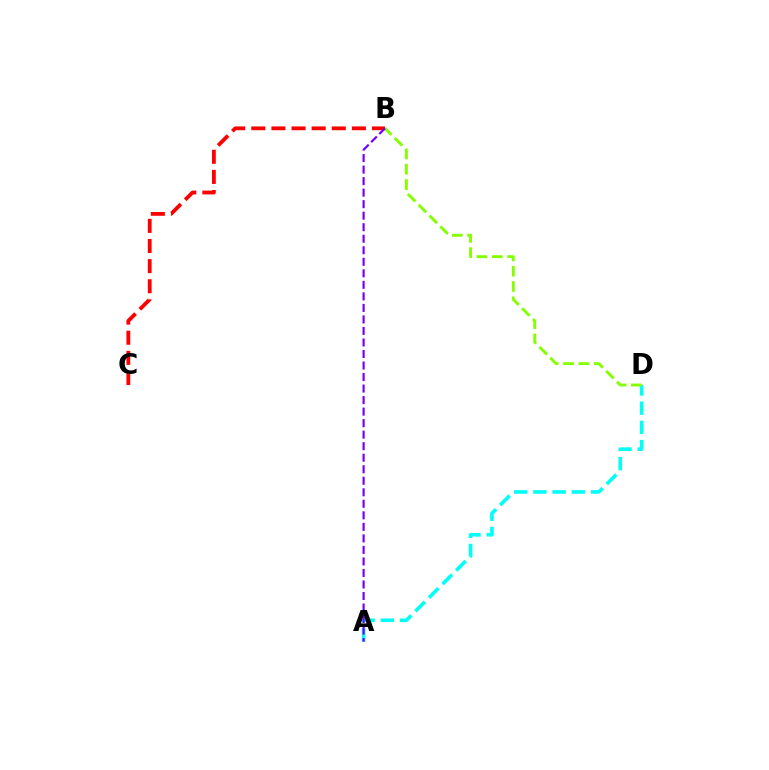{('A', 'D'): [{'color': '#00fff6', 'line_style': 'dashed', 'thickness': 2.61}], ('B', 'C'): [{'color': '#ff0000', 'line_style': 'dashed', 'thickness': 2.73}], ('B', 'D'): [{'color': '#84ff00', 'line_style': 'dashed', 'thickness': 2.08}], ('A', 'B'): [{'color': '#7200ff', 'line_style': 'dashed', 'thickness': 1.57}]}